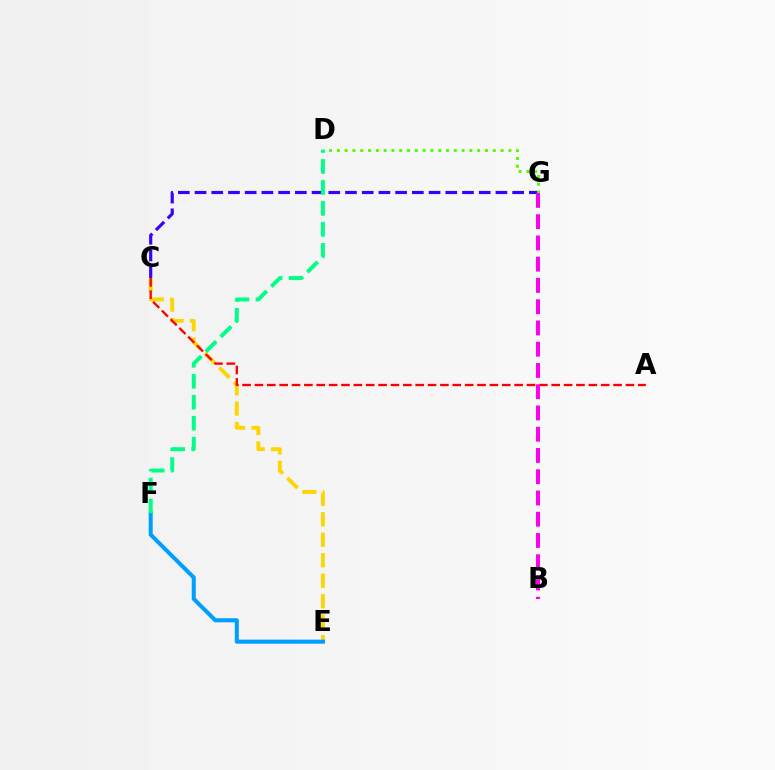{('C', 'G'): [{'color': '#3700ff', 'line_style': 'dashed', 'thickness': 2.27}], ('C', 'E'): [{'color': '#ffd500', 'line_style': 'dashed', 'thickness': 2.78}], ('A', 'C'): [{'color': '#ff0000', 'line_style': 'dashed', 'thickness': 1.68}], ('D', 'G'): [{'color': '#4fff00', 'line_style': 'dotted', 'thickness': 2.12}], ('E', 'F'): [{'color': '#009eff', 'line_style': 'solid', 'thickness': 2.91}], ('B', 'G'): [{'color': '#ff00ed', 'line_style': 'dashed', 'thickness': 2.89}], ('D', 'F'): [{'color': '#00ff86', 'line_style': 'dashed', 'thickness': 2.85}]}